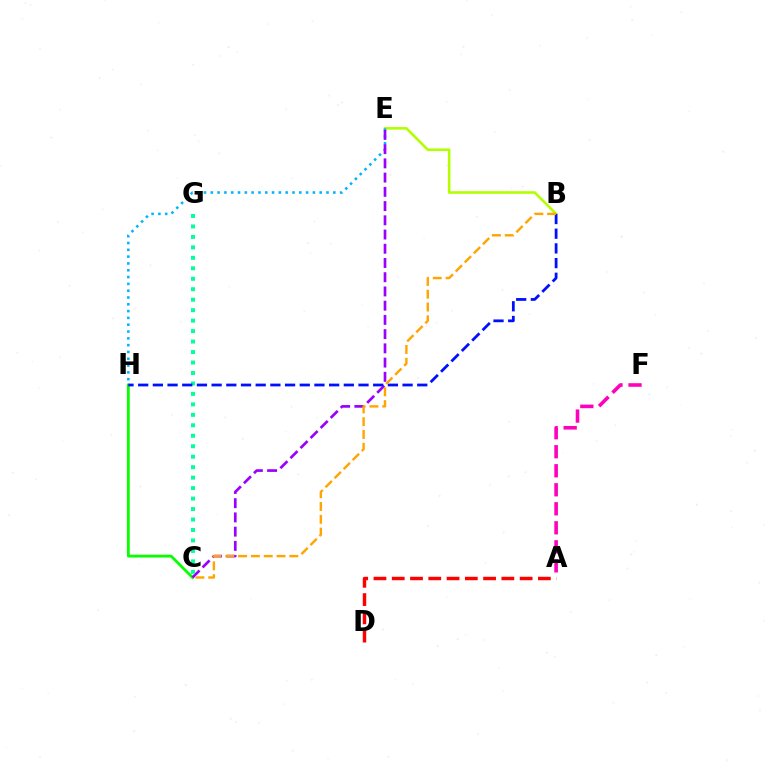{('C', 'H'): [{'color': '#08ff00', 'line_style': 'solid', 'thickness': 2.02}], ('A', 'F'): [{'color': '#ff00bd', 'line_style': 'dashed', 'thickness': 2.58}], ('B', 'E'): [{'color': '#b3ff00', 'line_style': 'solid', 'thickness': 1.88}], ('E', 'H'): [{'color': '#00b5ff', 'line_style': 'dotted', 'thickness': 1.85}], ('C', 'E'): [{'color': '#9b00ff', 'line_style': 'dashed', 'thickness': 1.93}], ('C', 'G'): [{'color': '#00ff9d', 'line_style': 'dotted', 'thickness': 2.84}], ('B', 'H'): [{'color': '#0010ff', 'line_style': 'dashed', 'thickness': 2.0}], ('A', 'D'): [{'color': '#ff0000', 'line_style': 'dashed', 'thickness': 2.48}], ('B', 'C'): [{'color': '#ffa500', 'line_style': 'dashed', 'thickness': 1.74}]}